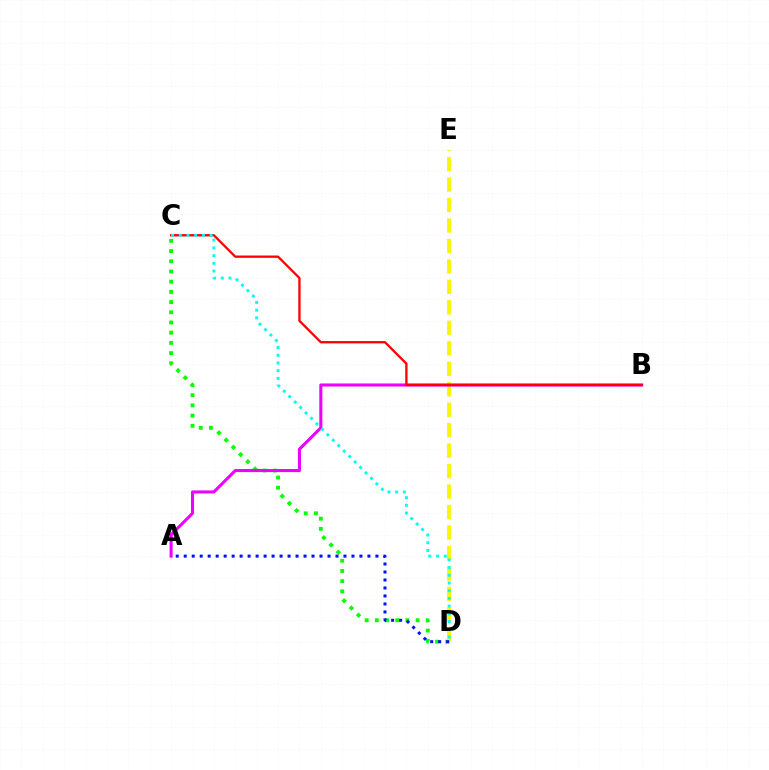{('C', 'D'): [{'color': '#08ff00', 'line_style': 'dotted', 'thickness': 2.77}, {'color': '#00fff6', 'line_style': 'dotted', 'thickness': 2.09}], ('D', 'E'): [{'color': '#fcf500', 'line_style': 'dashed', 'thickness': 2.78}], ('A', 'B'): [{'color': '#ee00ff', 'line_style': 'solid', 'thickness': 2.21}], ('B', 'C'): [{'color': '#ff0000', 'line_style': 'solid', 'thickness': 1.66}], ('A', 'D'): [{'color': '#0010ff', 'line_style': 'dotted', 'thickness': 2.17}]}